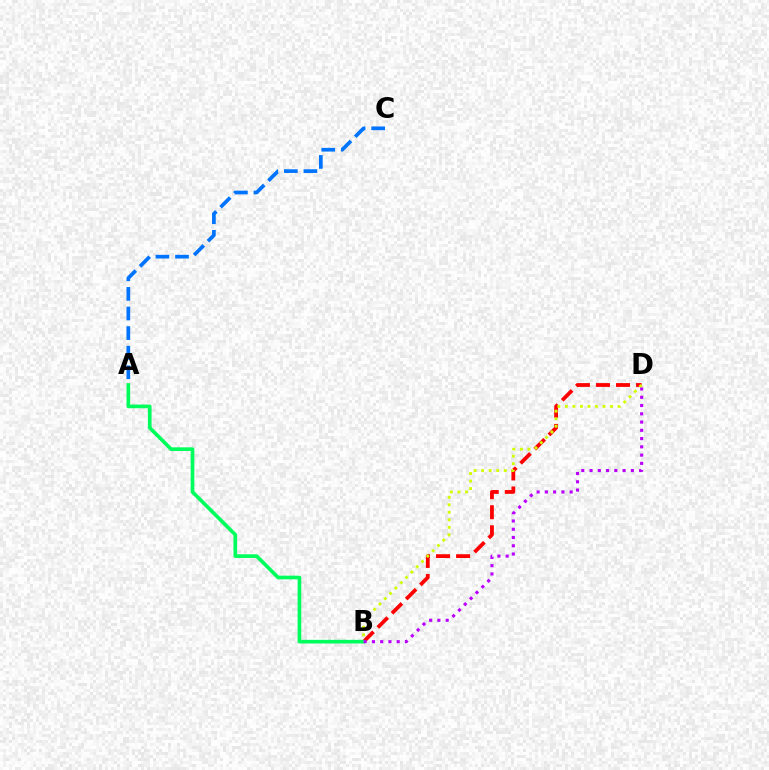{('B', 'D'): [{'color': '#ff0000', 'line_style': 'dashed', 'thickness': 2.73}, {'color': '#d1ff00', 'line_style': 'dotted', 'thickness': 2.04}, {'color': '#b900ff', 'line_style': 'dotted', 'thickness': 2.24}], ('A', 'B'): [{'color': '#00ff5c', 'line_style': 'solid', 'thickness': 2.65}], ('A', 'C'): [{'color': '#0074ff', 'line_style': 'dashed', 'thickness': 2.66}]}